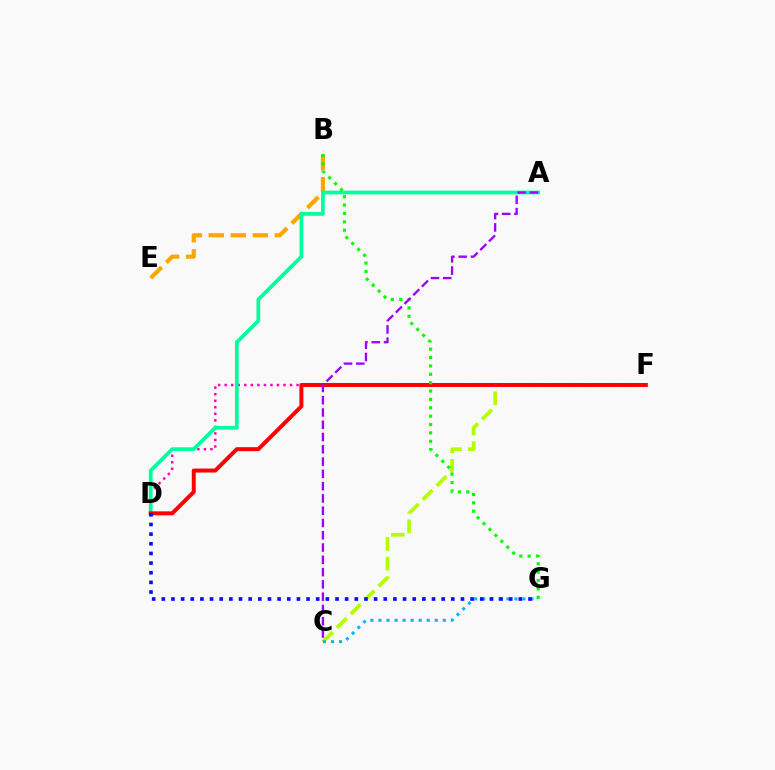{('C', 'F'): [{'color': '#b3ff00', 'line_style': 'dashed', 'thickness': 2.66}], ('B', 'E'): [{'color': '#ffa500', 'line_style': 'dashed', 'thickness': 2.99}], ('D', 'F'): [{'color': '#ff00bd', 'line_style': 'dotted', 'thickness': 1.78}, {'color': '#ff0000', 'line_style': 'solid', 'thickness': 2.86}], ('A', 'D'): [{'color': '#00ff9d', 'line_style': 'solid', 'thickness': 2.69}], ('C', 'G'): [{'color': '#00b5ff', 'line_style': 'dotted', 'thickness': 2.19}], ('B', 'G'): [{'color': '#08ff00', 'line_style': 'dotted', 'thickness': 2.27}], ('A', 'C'): [{'color': '#9b00ff', 'line_style': 'dashed', 'thickness': 1.67}], ('D', 'G'): [{'color': '#0010ff', 'line_style': 'dotted', 'thickness': 2.62}]}